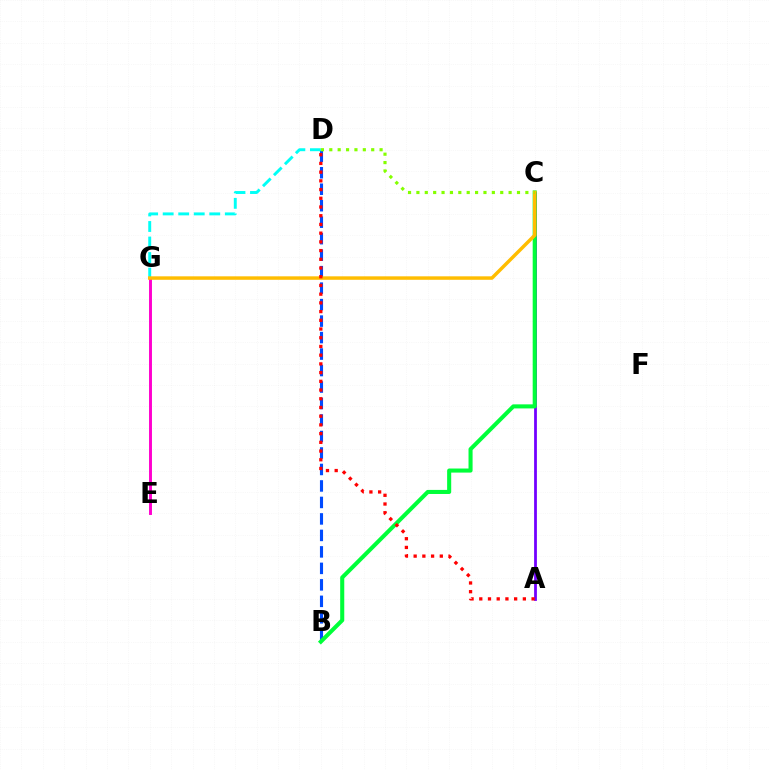{('B', 'D'): [{'color': '#004bff', 'line_style': 'dashed', 'thickness': 2.24}], ('E', 'G'): [{'color': '#ff00cf', 'line_style': 'solid', 'thickness': 2.11}], ('D', 'G'): [{'color': '#00fff6', 'line_style': 'dashed', 'thickness': 2.11}], ('A', 'C'): [{'color': '#7200ff', 'line_style': 'solid', 'thickness': 2.0}], ('B', 'C'): [{'color': '#00ff39', 'line_style': 'solid', 'thickness': 2.93}], ('C', 'G'): [{'color': '#ffbd00', 'line_style': 'solid', 'thickness': 2.5}], ('A', 'D'): [{'color': '#ff0000', 'line_style': 'dotted', 'thickness': 2.37}], ('C', 'D'): [{'color': '#84ff00', 'line_style': 'dotted', 'thickness': 2.28}]}